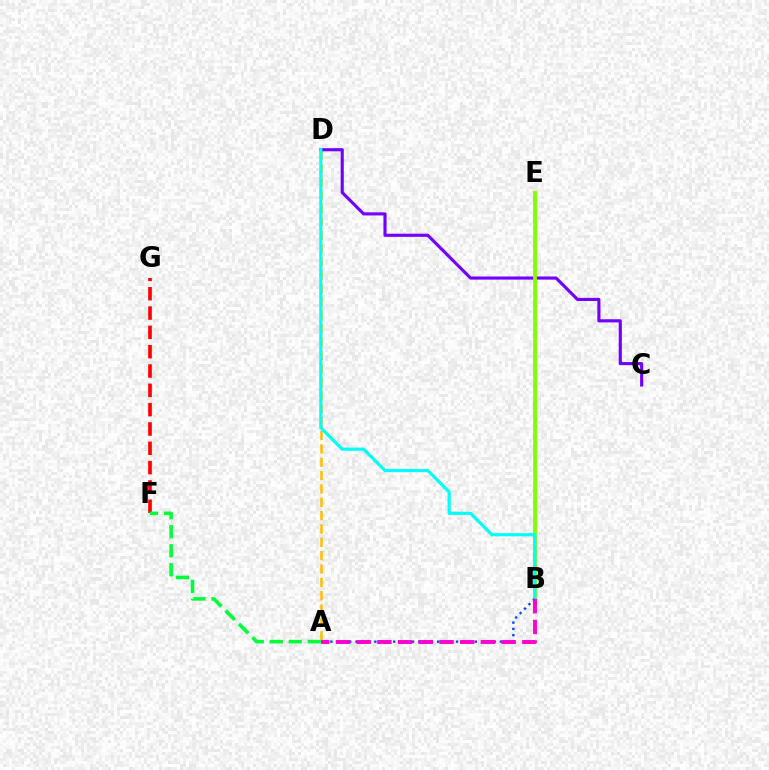{('A', 'D'): [{'color': '#ffbd00', 'line_style': 'dashed', 'thickness': 1.81}], ('C', 'D'): [{'color': '#7200ff', 'line_style': 'solid', 'thickness': 2.25}], ('B', 'E'): [{'color': '#84ff00', 'line_style': 'solid', 'thickness': 2.74}], ('B', 'D'): [{'color': '#00fff6', 'line_style': 'solid', 'thickness': 2.29}], ('A', 'B'): [{'color': '#004bff', 'line_style': 'dotted', 'thickness': 1.71}, {'color': '#ff00cf', 'line_style': 'dashed', 'thickness': 2.81}], ('F', 'G'): [{'color': '#ff0000', 'line_style': 'dashed', 'thickness': 2.62}], ('A', 'F'): [{'color': '#00ff39', 'line_style': 'dashed', 'thickness': 2.58}]}